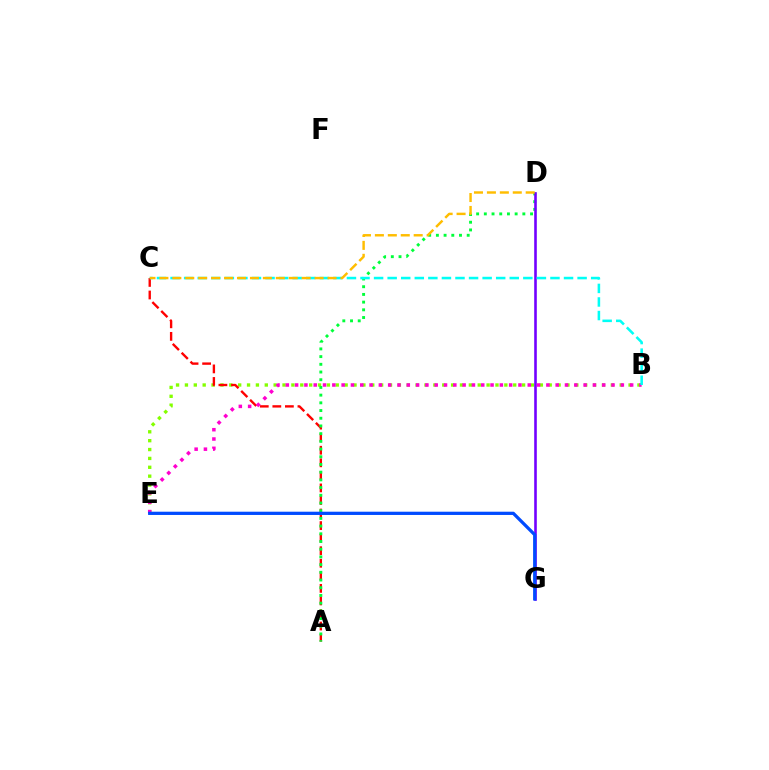{('B', 'E'): [{'color': '#84ff00', 'line_style': 'dotted', 'thickness': 2.41}, {'color': '#ff00cf', 'line_style': 'dotted', 'thickness': 2.53}], ('A', 'C'): [{'color': '#ff0000', 'line_style': 'dashed', 'thickness': 1.71}], ('A', 'D'): [{'color': '#00ff39', 'line_style': 'dotted', 'thickness': 2.09}], ('D', 'G'): [{'color': '#7200ff', 'line_style': 'solid', 'thickness': 1.88}], ('B', 'C'): [{'color': '#00fff6', 'line_style': 'dashed', 'thickness': 1.84}], ('C', 'D'): [{'color': '#ffbd00', 'line_style': 'dashed', 'thickness': 1.76}], ('E', 'G'): [{'color': '#004bff', 'line_style': 'solid', 'thickness': 2.34}]}